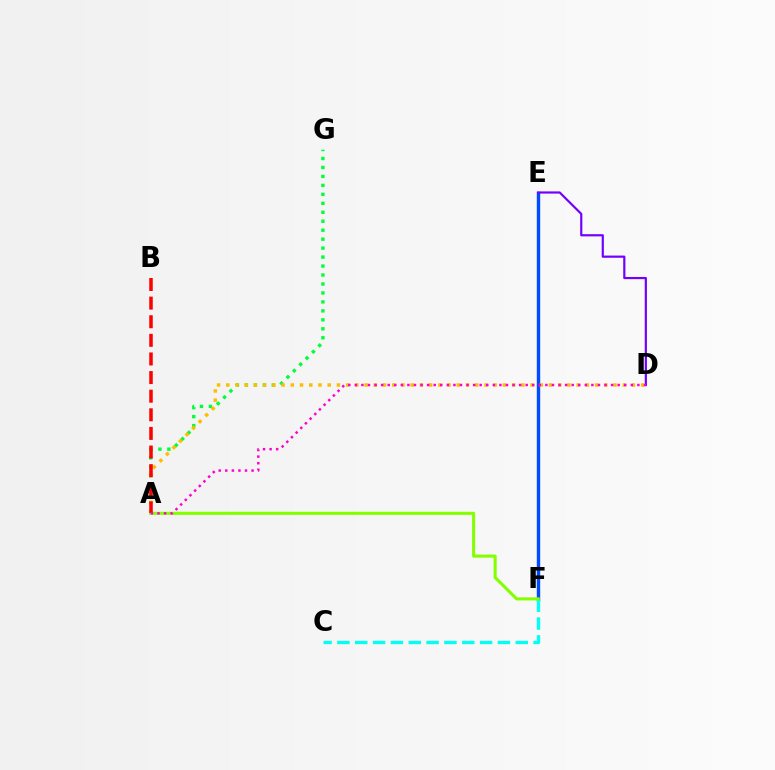{('A', 'G'): [{'color': '#00ff39', 'line_style': 'dotted', 'thickness': 2.44}], ('E', 'F'): [{'color': '#004bff', 'line_style': 'solid', 'thickness': 2.45}], ('D', 'E'): [{'color': '#7200ff', 'line_style': 'solid', 'thickness': 1.58}], ('A', 'D'): [{'color': '#ffbd00', 'line_style': 'dotted', 'thickness': 2.51}, {'color': '#ff00cf', 'line_style': 'dotted', 'thickness': 1.79}], ('C', 'F'): [{'color': '#00fff6', 'line_style': 'dashed', 'thickness': 2.42}], ('A', 'F'): [{'color': '#84ff00', 'line_style': 'solid', 'thickness': 2.22}], ('A', 'B'): [{'color': '#ff0000', 'line_style': 'dashed', 'thickness': 2.53}]}